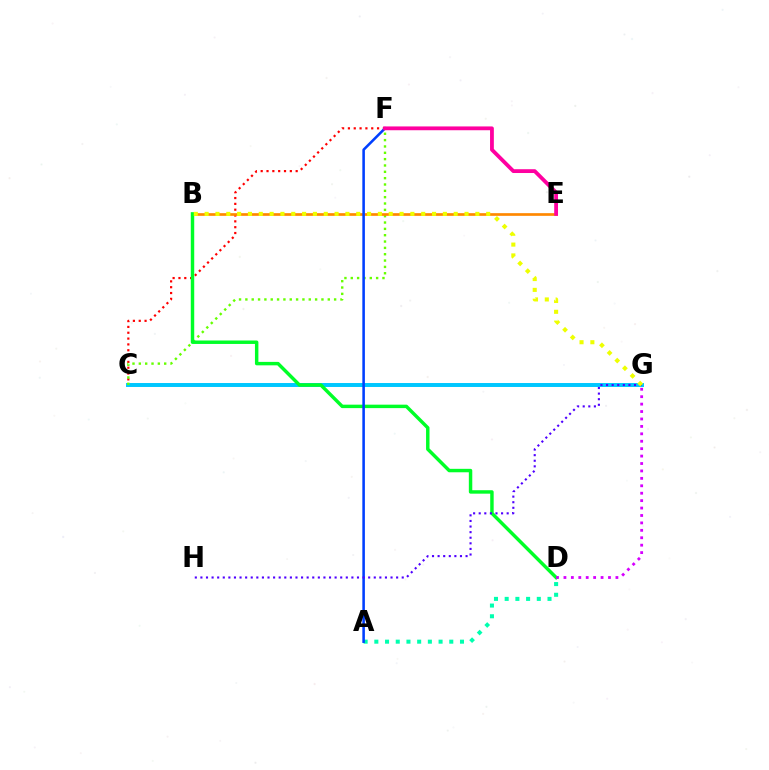{('A', 'D'): [{'color': '#00ffaf', 'line_style': 'dotted', 'thickness': 2.91}], ('C', 'F'): [{'color': '#ff0000', 'line_style': 'dotted', 'thickness': 1.58}, {'color': '#66ff00', 'line_style': 'dotted', 'thickness': 1.72}], ('C', 'G'): [{'color': '#00c7ff', 'line_style': 'solid', 'thickness': 2.84}], ('B', 'E'): [{'color': '#ff8800', 'line_style': 'solid', 'thickness': 1.93}], ('B', 'D'): [{'color': '#00ff27', 'line_style': 'solid', 'thickness': 2.48}], ('D', 'G'): [{'color': '#d600ff', 'line_style': 'dotted', 'thickness': 2.02}], ('A', 'F'): [{'color': '#003fff', 'line_style': 'solid', 'thickness': 1.84}], ('G', 'H'): [{'color': '#4f00ff', 'line_style': 'dotted', 'thickness': 1.52}], ('B', 'G'): [{'color': '#eeff00', 'line_style': 'dotted', 'thickness': 2.94}], ('E', 'F'): [{'color': '#ff00a0', 'line_style': 'solid', 'thickness': 2.74}]}